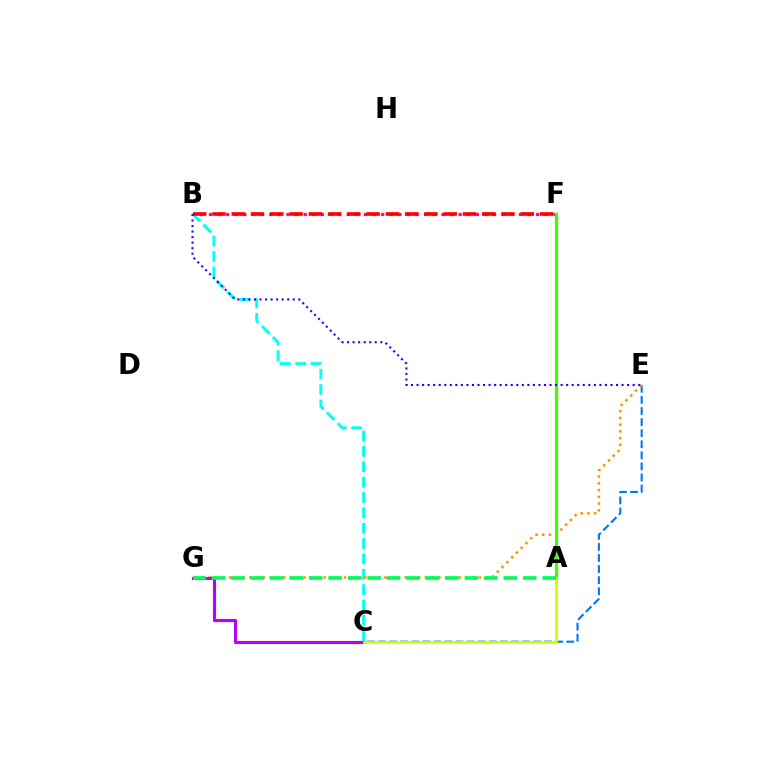{('B', 'F'): [{'color': '#ff00ac', 'line_style': 'dotted', 'thickness': 2.34}, {'color': '#ff0000', 'line_style': 'dashed', 'thickness': 2.62}], ('B', 'C'): [{'color': '#00fff6', 'line_style': 'dashed', 'thickness': 2.09}], ('C', 'E'): [{'color': '#0074ff', 'line_style': 'dashed', 'thickness': 1.5}], ('E', 'G'): [{'color': '#ff9400', 'line_style': 'dotted', 'thickness': 1.83}], ('C', 'G'): [{'color': '#b900ff', 'line_style': 'solid', 'thickness': 2.24}], ('A', 'F'): [{'color': '#3dff00', 'line_style': 'solid', 'thickness': 2.31}], ('A', 'C'): [{'color': '#d1ff00', 'line_style': 'solid', 'thickness': 1.99}], ('A', 'G'): [{'color': '#00ff5c', 'line_style': 'dashed', 'thickness': 2.64}], ('B', 'E'): [{'color': '#2500ff', 'line_style': 'dotted', 'thickness': 1.51}]}